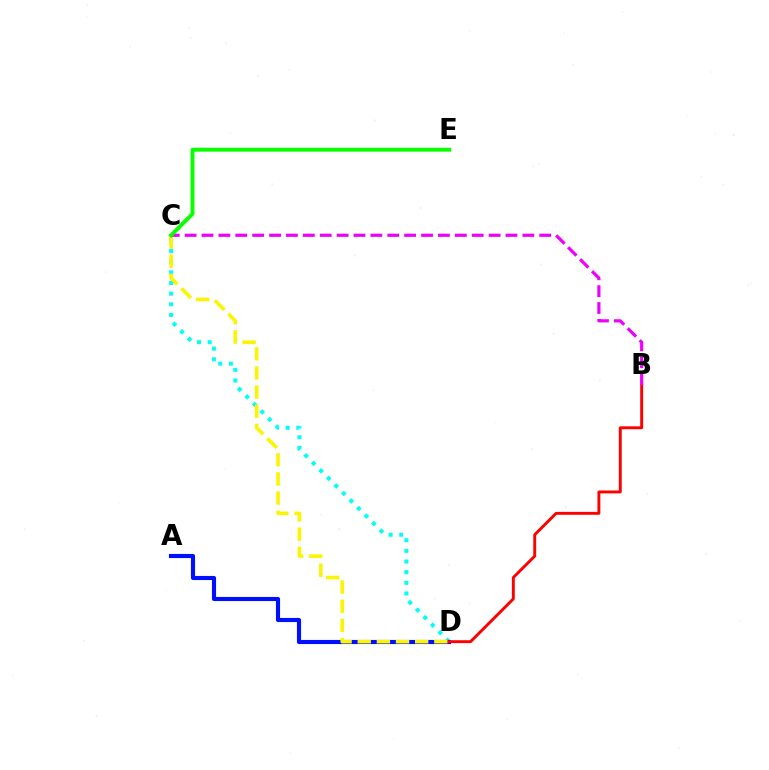{('C', 'D'): [{'color': '#00fff6', 'line_style': 'dotted', 'thickness': 2.89}, {'color': '#fcf500', 'line_style': 'dashed', 'thickness': 2.6}], ('A', 'D'): [{'color': '#0010ff', 'line_style': 'solid', 'thickness': 2.97}], ('B', 'D'): [{'color': '#ff0000', 'line_style': 'solid', 'thickness': 2.1}], ('B', 'C'): [{'color': '#ee00ff', 'line_style': 'dashed', 'thickness': 2.29}], ('C', 'E'): [{'color': '#08ff00', 'line_style': 'solid', 'thickness': 2.8}]}